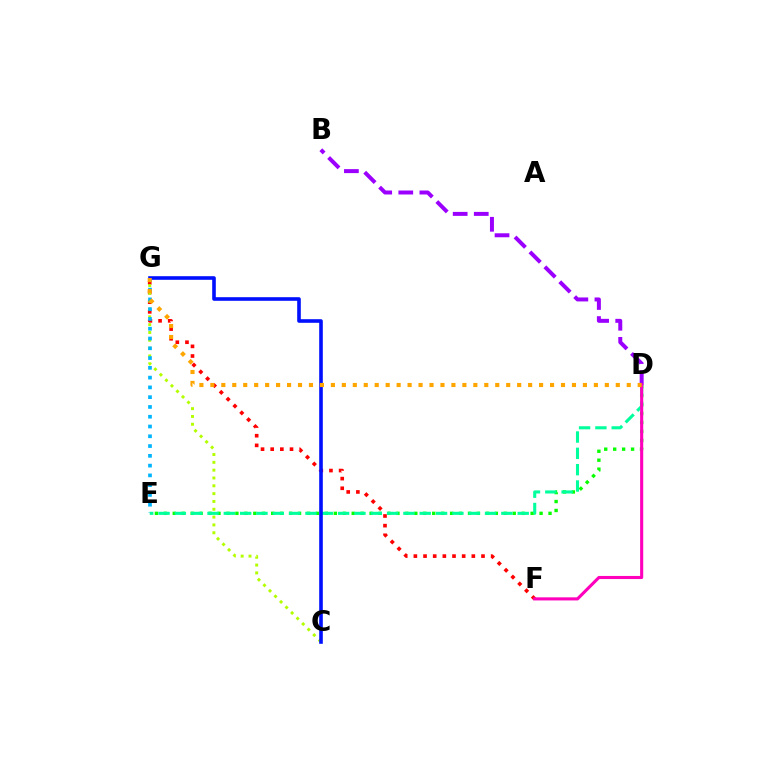{('F', 'G'): [{'color': '#ff0000', 'line_style': 'dotted', 'thickness': 2.62}], ('B', 'D'): [{'color': '#9b00ff', 'line_style': 'dashed', 'thickness': 2.86}], ('C', 'G'): [{'color': '#b3ff00', 'line_style': 'dotted', 'thickness': 2.13}, {'color': '#0010ff', 'line_style': 'solid', 'thickness': 2.6}], ('D', 'E'): [{'color': '#08ff00', 'line_style': 'dotted', 'thickness': 2.43}, {'color': '#00ff9d', 'line_style': 'dashed', 'thickness': 2.22}], ('E', 'G'): [{'color': '#00b5ff', 'line_style': 'dotted', 'thickness': 2.66}], ('D', 'F'): [{'color': '#ff00bd', 'line_style': 'solid', 'thickness': 2.23}], ('D', 'G'): [{'color': '#ffa500', 'line_style': 'dotted', 'thickness': 2.98}]}